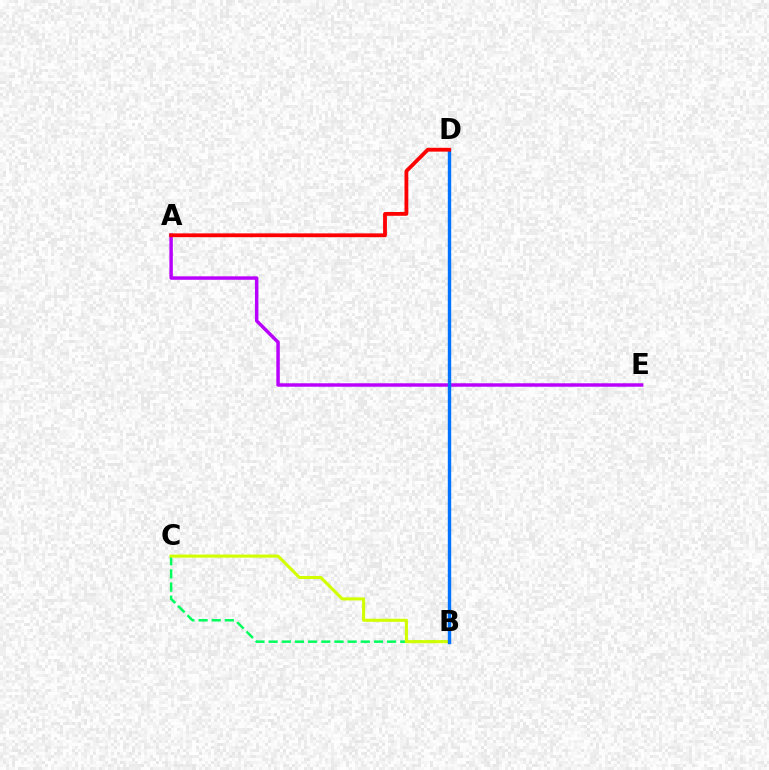{('B', 'C'): [{'color': '#00ff5c', 'line_style': 'dashed', 'thickness': 1.79}, {'color': '#d1ff00', 'line_style': 'solid', 'thickness': 2.22}], ('A', 'E'): [{'color': '#b900ff', 'line_style': 'solid', 'thickness': 2.49}], ('B', 'D'): [{'color': '#0074ff', 'line_style': 'solid', 'thickness': 2.45}], ('A', 'D'): [{'color': '#ff0000', 'line_style': 'solid', 'thickness': 2.74}]}